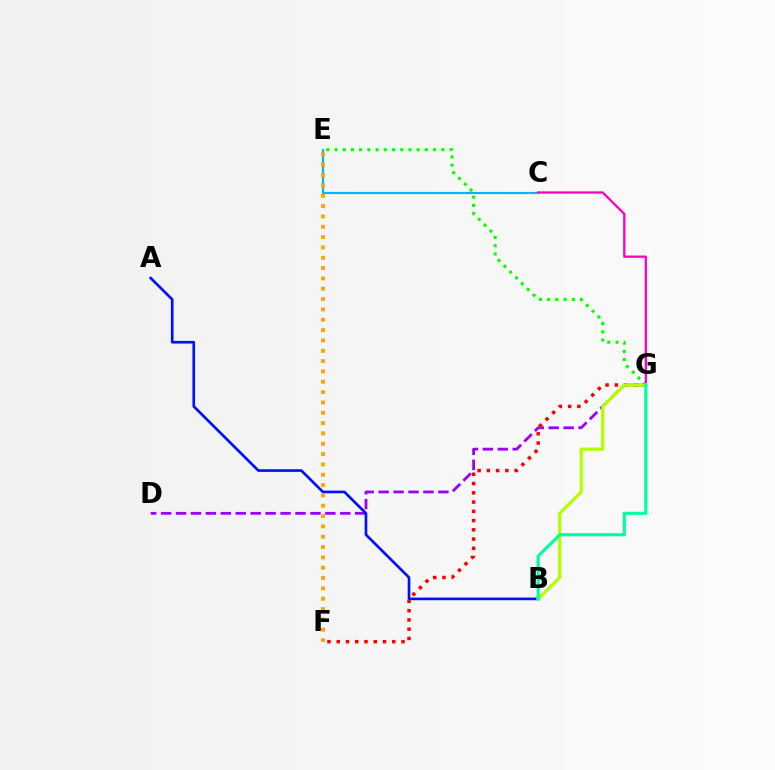{('D', 'G'): [{'color': '#9b00ff', 'line_style': 'dashed', 'thickness': 2.03}], ('E', 'G'): [{'color': '#08ff00', 'line_style': 'dotted', 'thickness': 2.23}], ('C', 'E'): [{'color': '#00b5ff', 'line_style': 'solid', 'thickness': 1.56}], ('A', 'B'): [{'color': '#0010ff', 'line_style': 'solid', 'thickness': 1.92}], ('F', 'G'): [{'color': '#ff0000', 'line_style': 'dotted', 'thickness': 2.51}], ('E', 'F'): [{'color': '#ffa500', 'line_style': 'dotted', 'thickness': 2.81}], ('C', 'G'): [{'color': '#ff00bd', 'line_style': 'solid', 'thickness': 1.64}], ('B', 'G'): [{'color': '#b3ff00', 'line_style': 'solid', 'thickness': 2.36}, {'color': '#00ff9d', 'line_style': 'solid', 'thickness': 2.26}]}